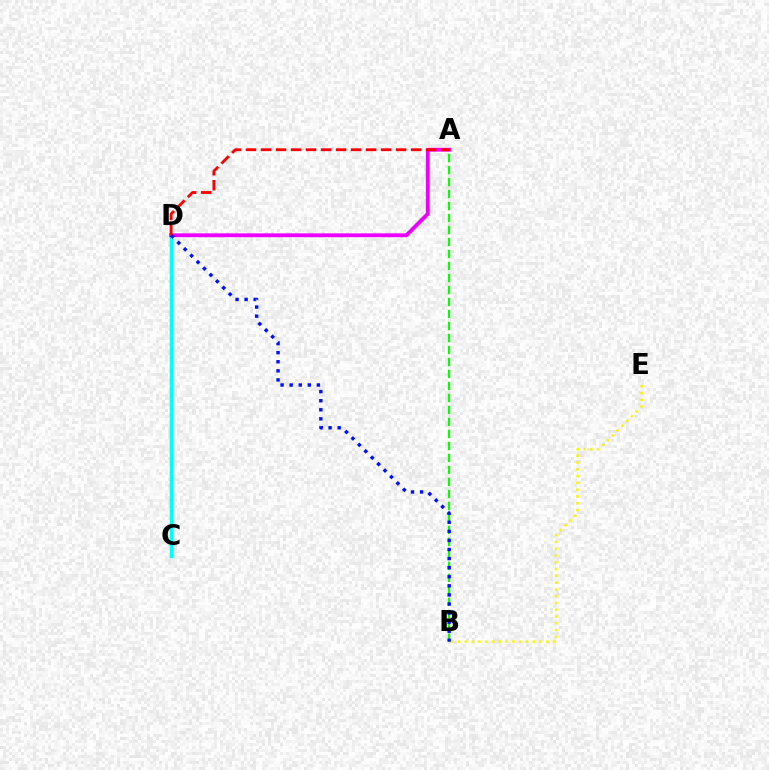{('B', 'E'): [{'color': '#fcf500', 'line_style': 'dotted', 'thickness': 1.84}], ('A', 'B'): [{'color': '#08ff00', 'line_style': 'dashed', 'thickness': 1.63}], ('C', 'D'): [{'color': '#00fff6', 'line_style': 'solid', 'thickness': 2.52}], ('A', 'D'): [{'color': '#ee00ff', 'line_style': 'solid', 'thickness': 2.76}, {'color': '#ff0000', 'line_style': 'dashed', 'thickness': 2.04}], ('B', 'D'): [{'color': '#0010ff', 'line_style': 'dotted', 'thickness': 2.47}]}